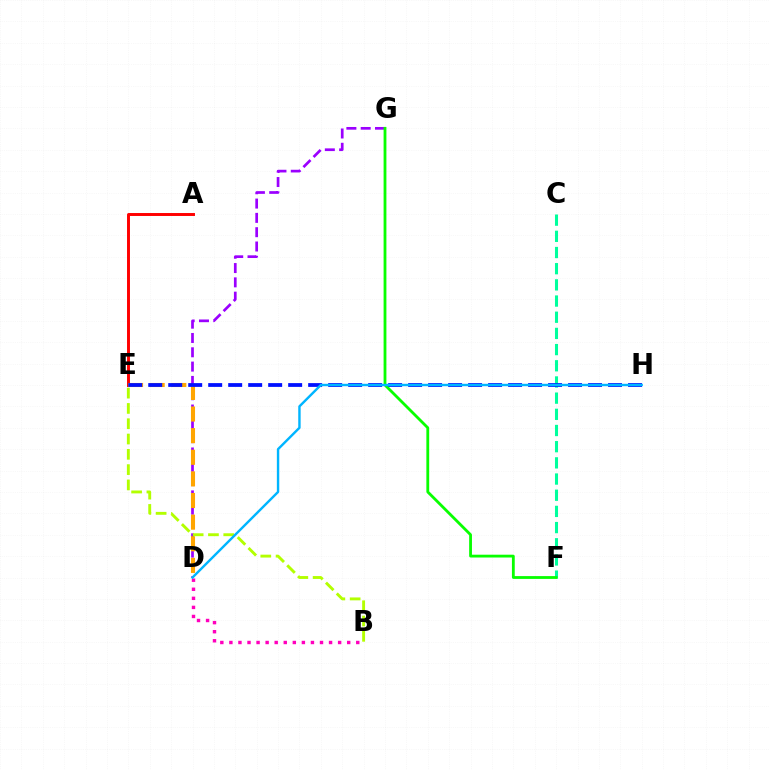{('D', 'G'): [{'color': '#9b00ff', 'line_style': 'dashed', 'thickness': 1.94}], ('A', 'E'): [{'color': '#ff0000', 'line_style': 'solid', 'thickness': 2.12}], ('C', 'F'): [{'color': '#00ff9d', 'line_style': 'dashed', 'thickness': 2.2}], ('D', 'E'): [{'color': '#ffa500', 'line_style': 'dashed', 'thickness': 2.94}], ('F', 'G'): [{'color': '#08ff00', 'line_style': 'solid', 'thickness': 2.02}], ('E', 'H'): [{'color': '#0010ff', 'line_style': 'dashed', 'thickness': 2.72}], ('B', 'D'): [{'color': '#ff00bd', 'line_style': 'dotted', 'thickness': 2.46}], ('B', 'E'): [{'color': '#b3ff00', 'line_style': 'dashed', 'thickness': 2.08}], ('D', 'H'): [{'color': '#00b5ff', 'line_style': 'solid', 'thickness': 1.73}]}